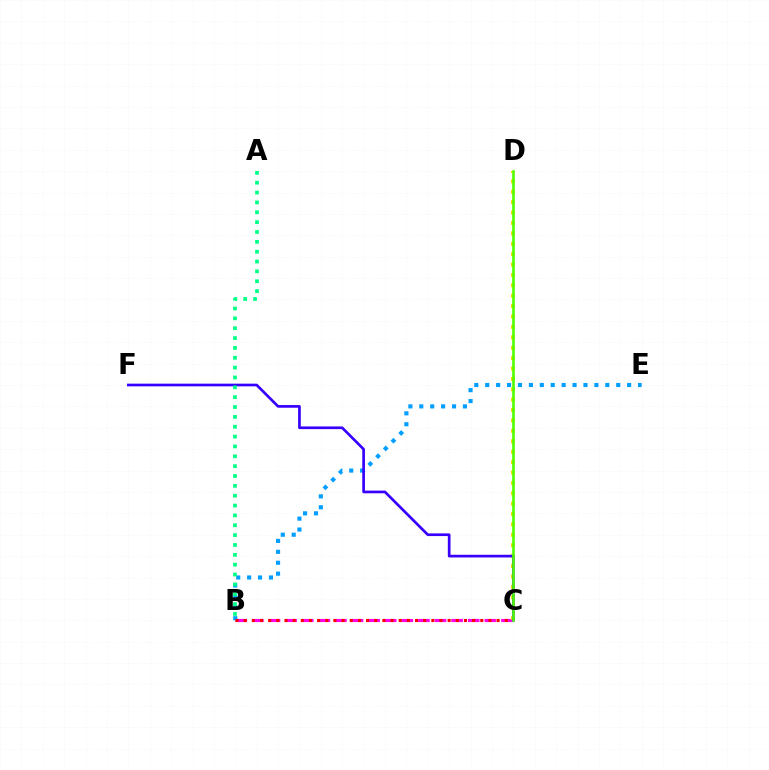{('B', 'C'): [{'color': '#ff00ed', 'line_style': 'dashed', 'thickness': 2.26}, {'color': '#ff0000', 'line_style': 'dotted', 'thickness': 2.22}], ('B', 'E'): [{'color': '#009eff', 'line_style': 'dotted', 'thickness': 2.97}], ('C', 'D'): [{'color': '#ffd500', 'line_style': 'dotted', 'thickness': 2.82}, {'color': '#4fff00', 'line_style': 'solid', 'thickness': 1.88}], ('C', 'F'): [{'color': '#3700ff', 'line_style': 'solid', 'thickness': 1.94}], ('A', 'B'): [{'color': '#00ff86', 'line_style': 'dotted', 'thickness': 2.68}]}